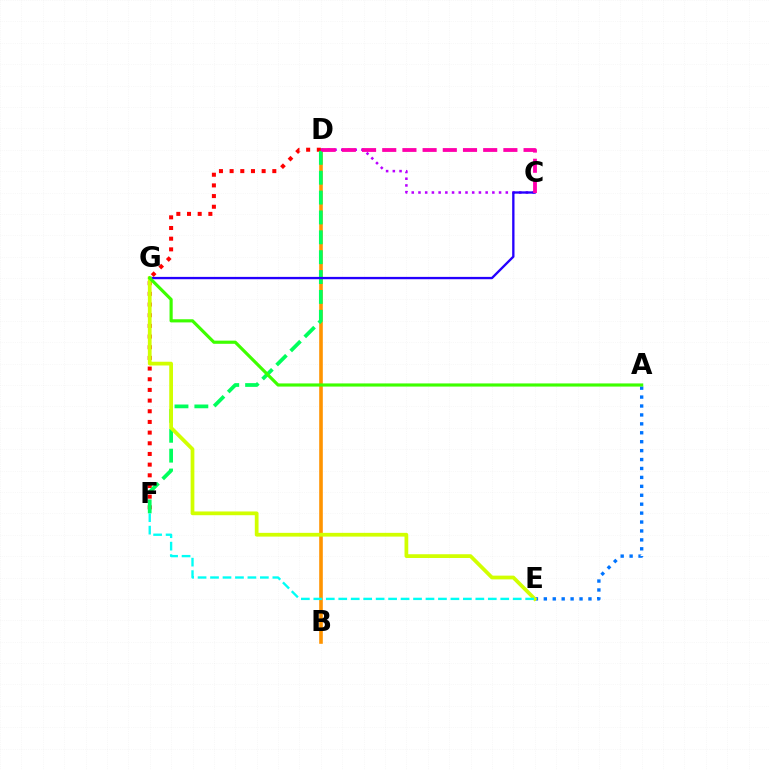{('B', 'D'): [{'color': '#ff9400', 'line_style': 'solid', 'thickness': 2.6}], ('D', 'F'): [{'color': '#ff0000', 'line_style': 'dotted', 'thickness': 2.9}, {'color': '#00ff5c', 'line_style': 'dashed', 'thickness': 2.7}], ('C', 'D'): [{'color': '#b900ff', 'line_style': 'dotted', 'thickness': 1.82}, {'color': '#ff00ac', 'line_style': 'dashed', 'thickness': 2.74}], ('A', 'E'): [{'color': '#0074ff', 'line_style': 'dotted', 'thickness': 2.43}], ('C', 'G'): [{'color': '#2500ff', 'line_style': 'solid', 'thickness': 1.68}], ('E', 'G'): [{'color': '#d1ff00', 'line_style': 'solid', 'thickness': 2.69}], ('A', 'G'): [{'color': '#3dff00', 'line_style': 'solid', 'thickness': 2.27}], ('E', 'F'): [{'color': '#00fff6', 'line_style': 'dashed', 'thickness': 1.69}]}